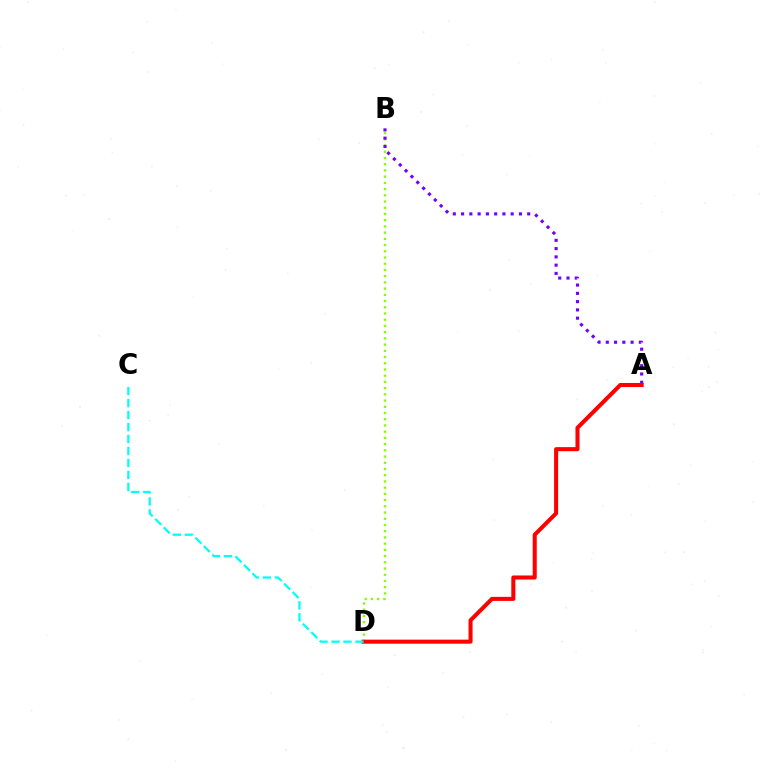{('B', 'D'): [{'color': '#84ff00', 'line_style': 'dotted', 'thickness': 1.69}], ('A', 'B'): [{'color': '#7200ff', 'line_style': 'dotted', 'thickness': 2.25}], ('A', 'D'): [{'color': '#ff0000', 'line_style': 'solid', 'thickness': 2.92}], ('C', 'D'): [{'color': '#00fff6', 'line_style': 'dashed', 'thickness': 1.63}]}